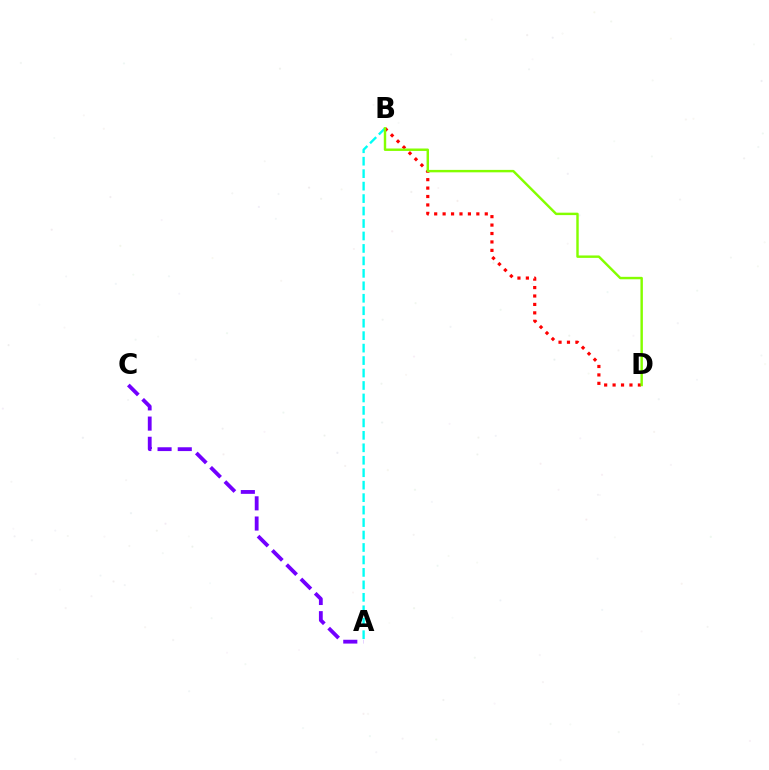{('A', 'B'): [{'color': '#00fff6', 'line_style': 'dashed', 'thickness': 1.69}], ('B', 'D'): [{'color': '#ff0000', 'line_style': 'dotted', 'thickness': 2.29}, {'color': '#84ff00', 'line_style': 'solid', 'thickness': 1.75}], ('A', 'C'): [{'color': '#7200ff', 'line_style': 'dashed', 'thickness': 2.74}]}